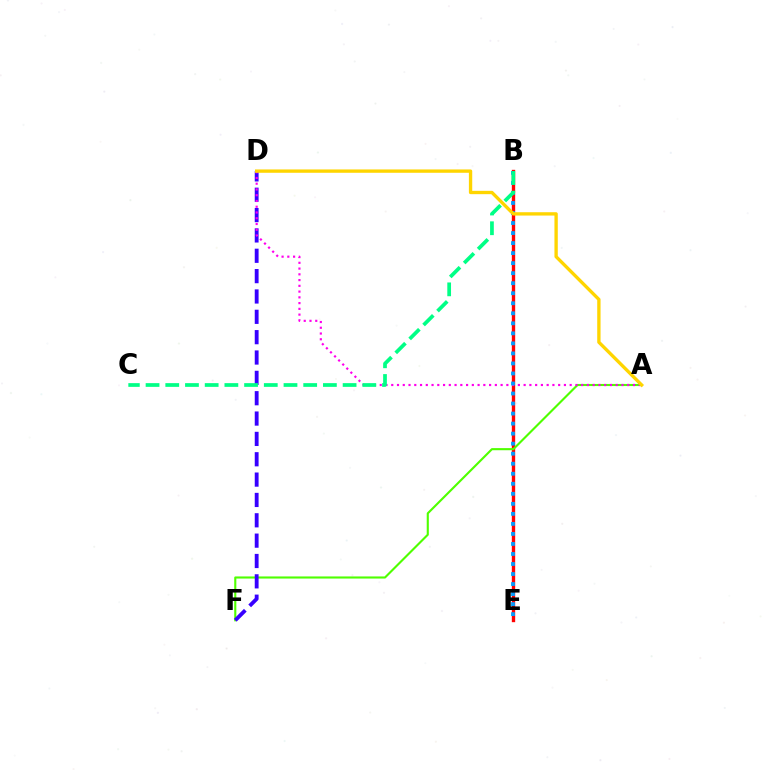{('B', 'E'): [{'color': '#ff0000', 'line_style': 'solid', 'thickness': 2.42}, {'color': '#009eff', 'line_style': 'dotted', 'thickness': 2.72}], ('A', 'F'): [{'color': '#4fff00', 'line_style': 'solid', 'thickness': 1.52}], ('D', 'F'): [{'color': '#3700ff', 'line_style': 'dashed', 'thickness': 2.76}], ('A', 'D'): [{'color': '#ff00ed', 'line_style': 'dotted', 'thickness': 1.56}, {'color': '#ffd500', 'line_style': 'solid', 'thickness': 2.4}], ('B', 'C'): [{'color': '#00ff86', 'line_style': 'dashed', 'thickness': 2.68}]}